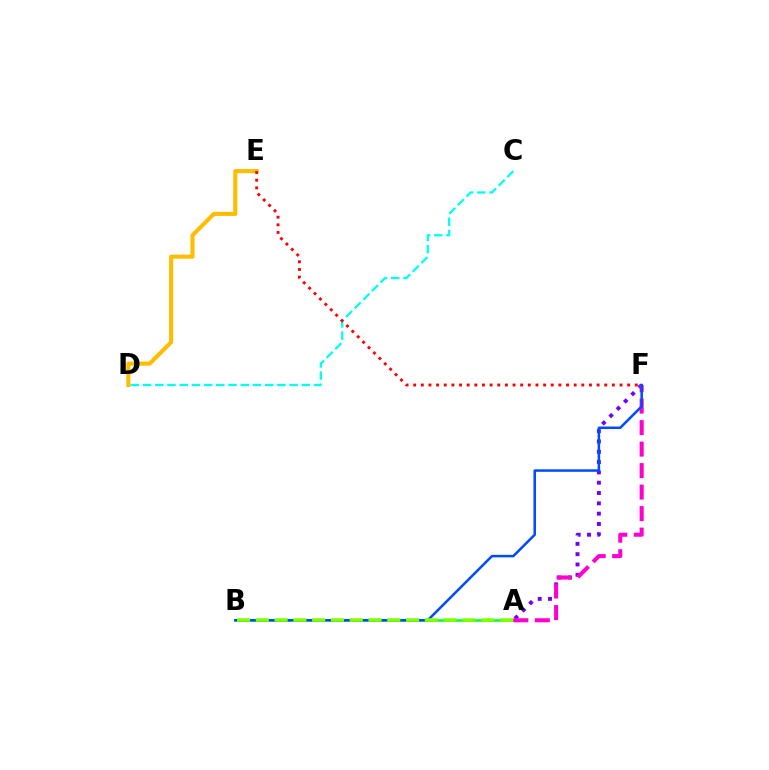{('D', 'E'): [{'color': '#ffbd00', 'line_style': 'solid', 'thickness': 2.95}], ('A', 'F'): [{'color': '#7200ff', 'line_style': 'dotted', 'thickness': 2.8}, {'color': '#ff00cf', 'line_style': 'dashed', 'thickness': 2.92}], ('A', 'B'): [{'color': '#00ff39', 'line_style': 'solid', 'thickness': 1.83}, {'color': '#84ff00', 'line_style': 'dashed', 'thickness': 2.55}], ('C', 'D'): [{'color': '#00fff6', 'line_style': 'dashed', 'thickness': 1.66}], ('E', 'F'): [{'color': '#ff0000', 'line_style': 'dotted', 'thickness': 2.08}], ('B', 'F'): [{'color': '#004bff', 'line_style': 'solid', 'thickness': 1.82}]}